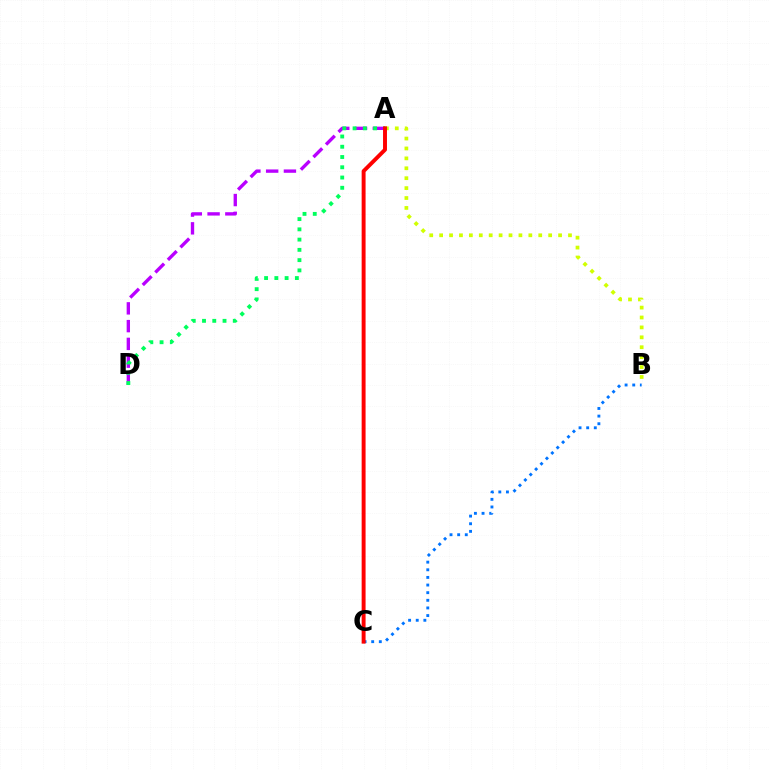{('A', 'B'): [{'color': '#d1ff00', 'line_style': 'dotted', 'thickness': 2.69}], ('A', 'D'): [{'color': '#b900ff', 'line_style': 'dashed', 'thickness': 2.41}, {'color': '#00ff5c', 'line_style': 'dotted', 'thickness': 2.79}], ('B', 'C'): [{'color': '#0074ff', 'line_style': 'dotted', 'thickness': 2.07}], ('A', 'C'): [{'color': '#ff0000', 'line_style': 'solid', 'thickness': 2.83}]}